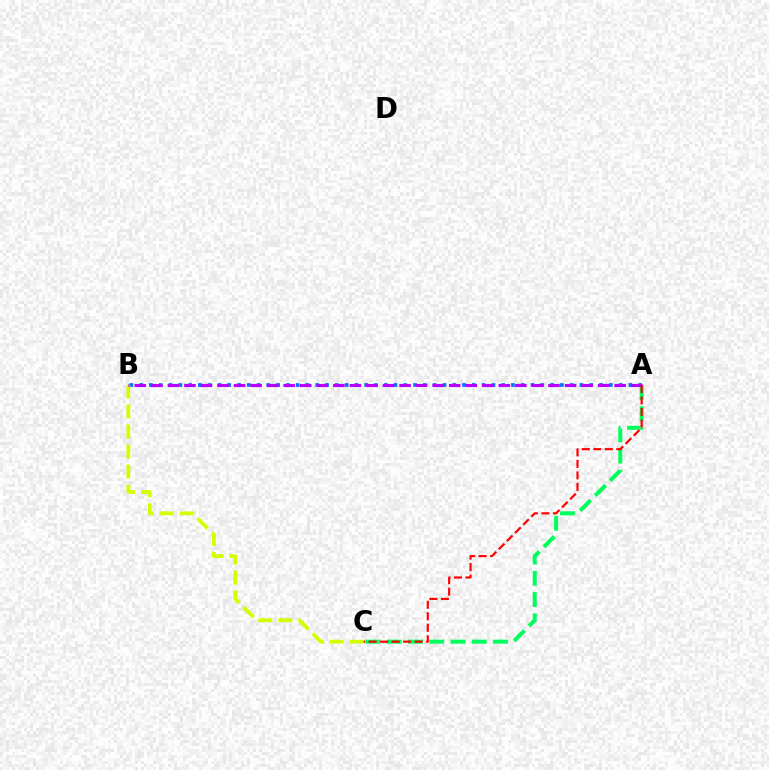{('A', 'B'): [{'color': '#0074ff', 'line_style': 'dotted', 'thickness': 2.66}, {'color': '#b900ff', 'line_style': 'dashed', 'thickness': 2.25}], ('A', 'C'): [{'color': '#00ff5c', 'line_style': 'dashed', 'thickness': 2.89}, {'color': '#ff0000', 'line_style': 'dashed', 'thickness': 1.56}], ('B', 'C'): [{'color': '#d1ff00', 'line_style': 'dashed', 'thickness': 2.72}]}